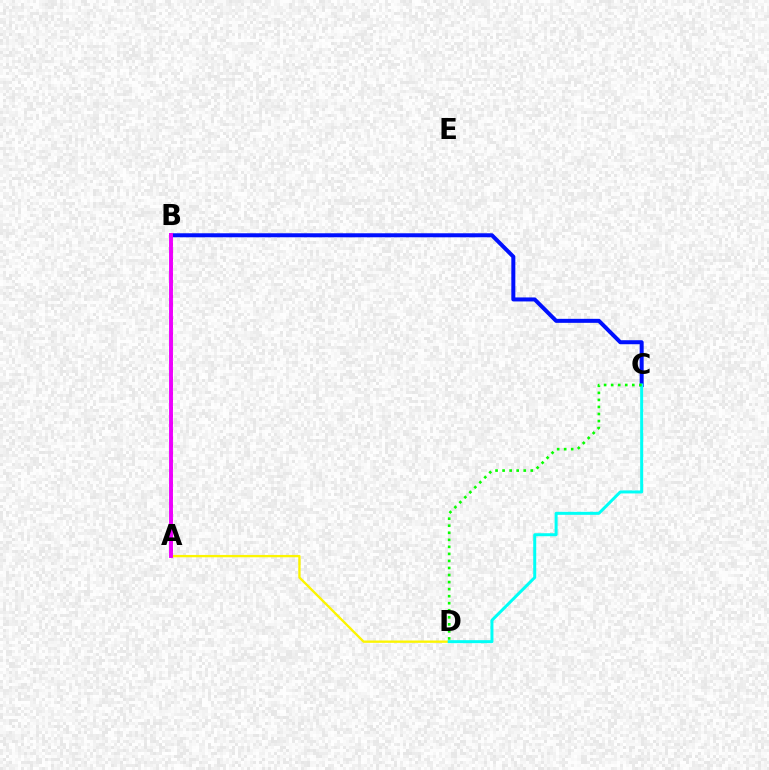{('A', 'D'): [{'color': '#fcf500', 'line_style': 'solid', 'thickness': 1.68}], ('A', 'B'): [{'color': '#ff0000', 'line_style': 'dotted', 'thickness': 2.02}, {'color': '#ee00ff', 'line_style': 'solid', 'thickness': 2.8}], ('B', 'C'): [{'color': '#0010ff', 'line_style': 'solid', 'thickness': 2.88}], ('C', 'D'): [{'color': '#00fff6', 'line_style': 'solid', 'thickness': 2.15}, {'color': '#08ff00', 'line_style': 'dotted', 'thickness': 1.91}]}